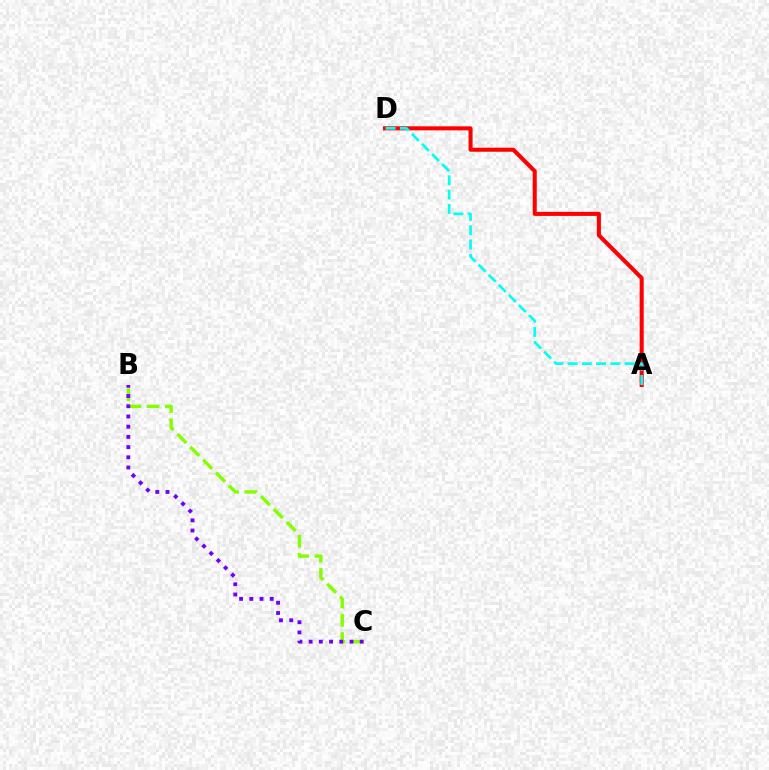{('A', 'D'): [{'color': '#ff0000', 'line_style': 'solid', 'thickness': 2.92}, {'color': '#00fff6', 'line_style': 'dashed', 'thickness': 1.94}], ('B', 'C'): [{'color': '#84ff00', 'line_style': 'dashed', 'thickness': 2.47}, {'color': '#7200ff', 'line_style': 'dotted', 'thickness': 2.77}]}